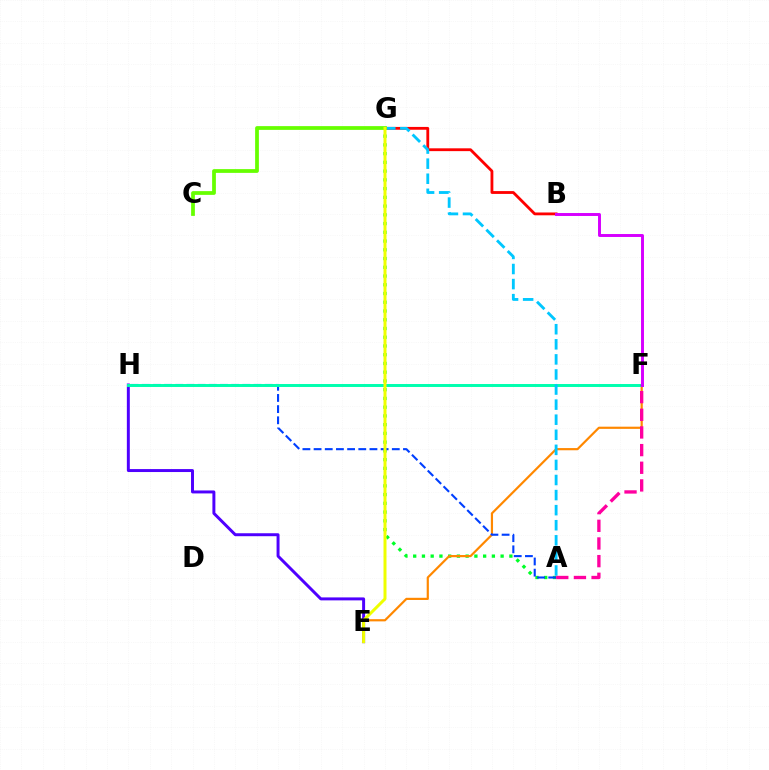{('B', 'G'): [{'color': '#ff0000', 'line_style': 'solid', 'thickness': 2.03}], ('A', 'G'): [{'color': '#00ff27', 'line_style': 'dotted', 'thickness': 2.38}, {'color': '#00c7ff', 'line_style': 'dashed', 'thickness': 2.05}], ('E', 'H'): [{'color': '#4f00ff', 'line_style': 'solid', 'thickness': 2.13}], ('E', 'F'): [{'color': '#ff8800', 'line_style': 'solid', 'thickness': 1.57}], ('A', 'H'): [{'color': '#003fff', 'line_style': 'dashed', 'thickness': 1.52}], ('F', 'H'): [{'color': '#00ffaf', 'line_style': 'solid', 'thickness': 2.13}], ('C', 'G'): [{'color': '#66ff00', 'line_style': 'solid', 'thickness': 2.7}], ('A', 'F'): [{'color': '#ff00a0', 'line_style': 'dashed', 'thickness': 2.4}], ('B', 'F'): [{'color': '#d600ff', 'line_style': 'solid', 'thickness': 2.12}], ('E', 'G'): [{'color': '#eeff00', 'line_style': 'solid', 'thickness': 2.16}]}